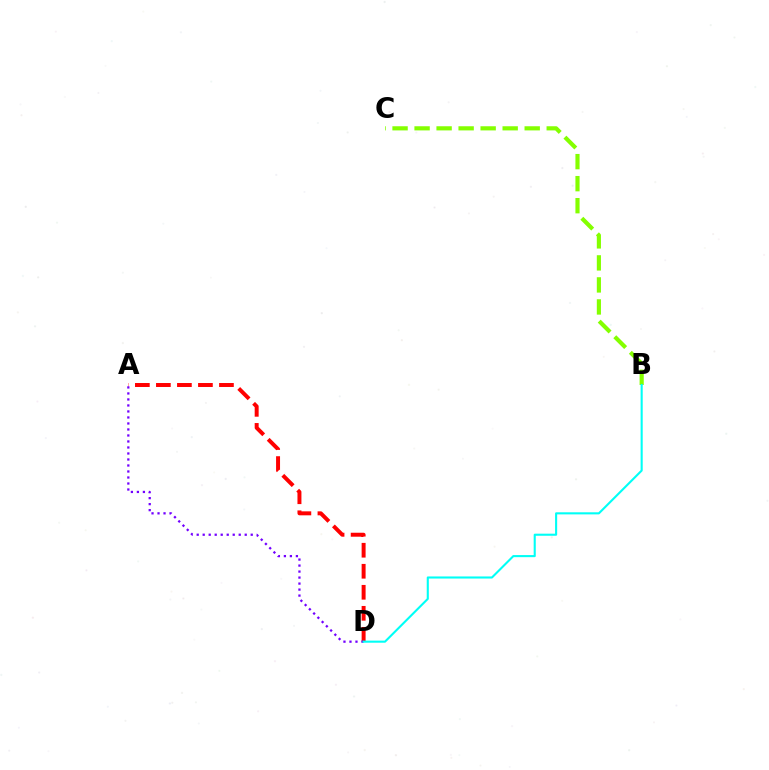{('B', 'C'): [{'color': '#84ff00', 'line_style': 'dashed', 'thickness': 2.99}], ('A', 'D'): [{'color': '#ff0000', 'line_style': 'dashed', 'thickness': 2.86}, {'color': '#7200ff', 'line_style': 'dotted', 'thickness': 1.63}], ('B', 'D'): [{'color': '#00fff6', 'line_style': 'solid', 'thickness': 1.51}]}